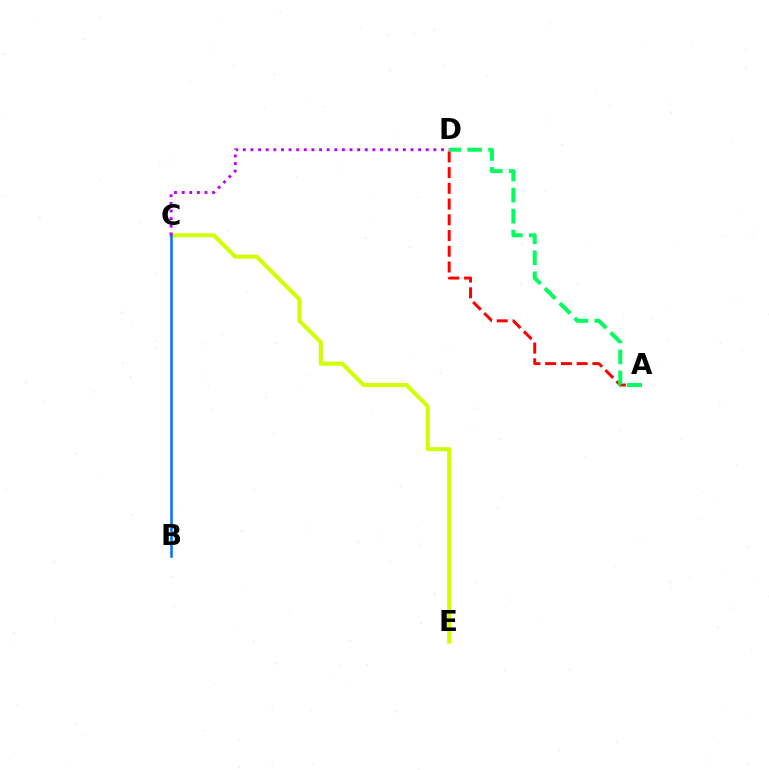{('C', 'E'): [{'color': '#d1ff00', 'line_style': 'solid', 'thickness': 2.91}], ('B', 'C'): [{'color': '#0074ff', 'line_style': 'solid', 'thickness': 1.83}], ('C', 'D'): [{'color': '#b900ff', 'line_style': 'dotted', 'thickness': 2.07}], ('A', 'D'): [{'color': '#ff0000', 'line_style': 'dashed', 'thickness': 2.14}, {'color': '#00ff5c', 'line_style': 'dashed', 'thickness': 2.86}]}